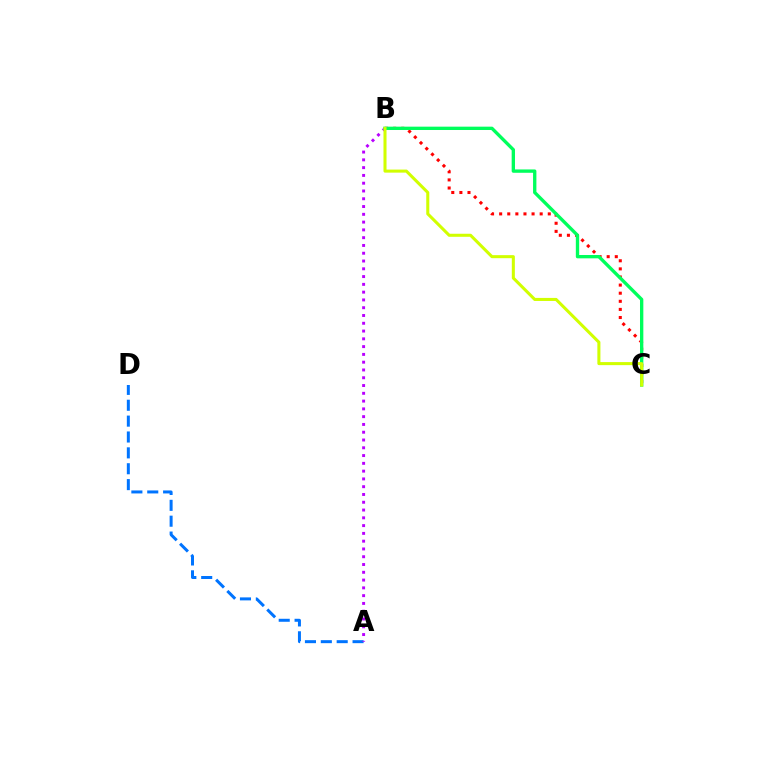{('A', 'D'): [{'color': '#0074ff', 'line_style': 'dashed', 'thickness': 2.16}], ('A', 'B'): [{'color': '#b900ff', 'line_style': 'dotted', 'thickness': 2.11}], ('B', 'C'): [{'color': '#ff0000', 'line_style': 'dotted', 'thickness': 2.2}, {'color': '#00ff5c', 'line_style': 'solid', 'thickness': 2.41}, {'color': '#d1ff00', 'line_style': 'solid', 'thickness': 2.2}]}